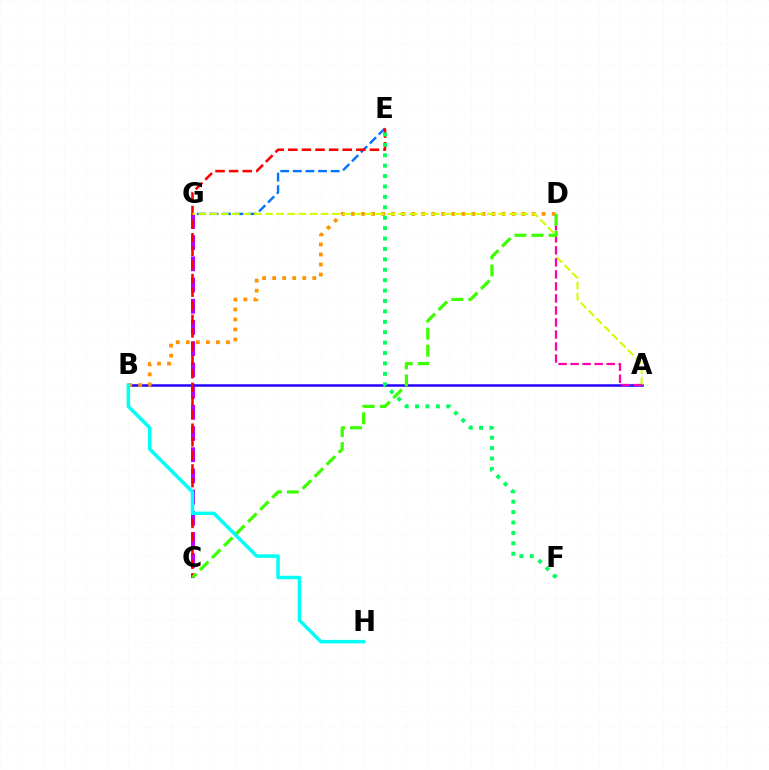{('E', 'G'): [{'color': '#0074ff', 'line_style': 'dashed', 'thickness': 1.71}], ('C', 'G'): [{'color': '#b900ff', 'line_style': 'dashed', 'thickness': 2.88}], ('A', 'B'): [{'color': '#2500ff', 'line_style': 'solid', 'thickness': 1.8}], ('C', 'E'): [{'color': '#ff0000', 'line_style': 'dashed', 'thickness': 1.85}], ('B', 'D'): [{'color': '#ff9400', 'line_style': 'dotted', 'thickness': 2.73}], ('A', 'G'): [{'color': '#d1ff00', 'line_style': 'dashed', 'thickness': 1.51}], ('A', 'D'): [{'color': '#ff00ac', 'line_style': 'dashed', 'thickness': 1.63}], ('B', 'H'): [{'color': '#00fff6', 'line_style': 'solid', 'thickness': 2.52}], ('E', 'F'): [{'color': '#00ff5c', 'line_style': 'dotted', 'thickness': 2.83}], ('C', 'D'): [{'color': '#3dff00', 'line_style': 'dashed', 'thickness': 2.32}]}